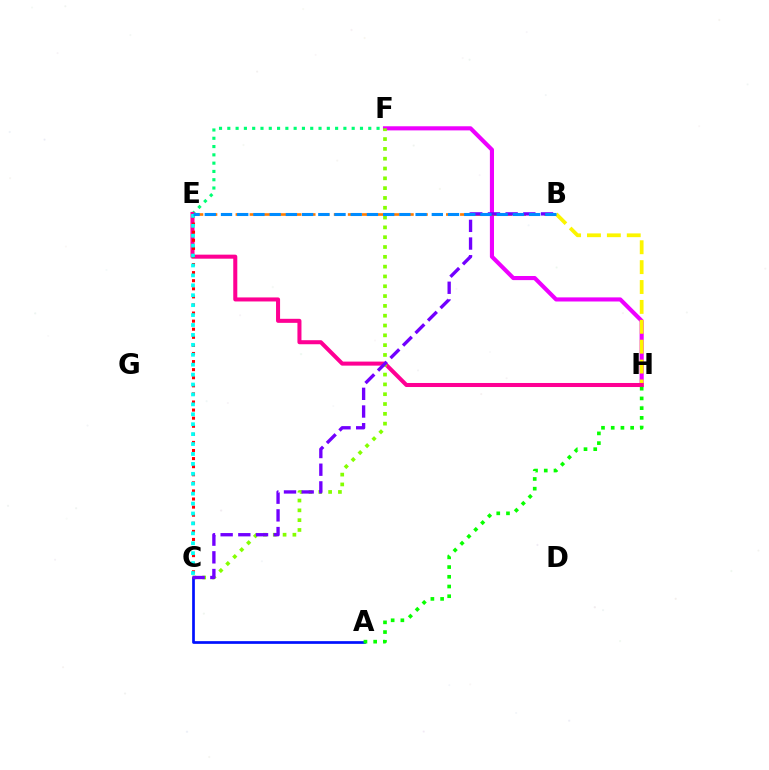{('E', 'F'): [{'color': '#00ff74', 'line_style': 'dotted', 'thickness': 2.25}], ('F', 'H'): [{'color': '#ee00ff', 'line_style': 'solid', 'thickness': 2.96}], ('B', 'H'): [{'color': '#fcf500', 'line_style': 'dashed', 'thickness': 2.7}], ('B', 'E'): [{'color': '#ff7c00', 'line_style': 'dashed', 'thickness': 1.91}, {'color': '#008cff', 'line_style': 'dashed', 'thickness': 2.2}], ('E', 'H'): [{'color': '#ff0094', 'line_style': 'solid', 'thickness': 2.91}], ('C', 'F'): [{'color': '#84ff00', 'line_style': 'dotted', 'thickness': 2.67}], ('A', 'C'): [{'color': '#0010ff', 'line_style': 'solid', 'thickness': 1.95}], ('C', 'E'): [{'color': '#ff0000', 'line_style': 'dotted', 'thickness': 2.2}, {'color': '#00fff6', 'line_style': 'dotted', 'thickness': 2.7}], ('B', 'C'): [{'color': '#7200ff', 'line_style': 'dashed', 'thickness': 2.4}], ('A', 'H'): [{'color': '#08ff00', 'line_style': 'dotted', 'thickness': 2.64}]}